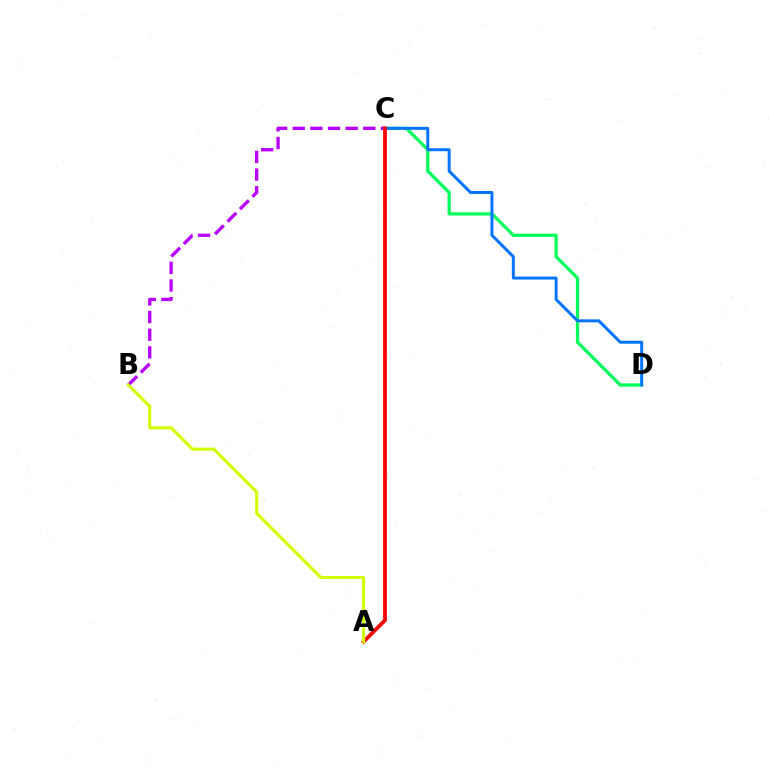{('C', 'D'): [{'color': '#00ff5c', 'line_style': 'solid', 'thickness': 2.34}, {'color': '#0074ff', 'line_style': 'solid', 'thickness': 2.14}], ('B', 'C'): [{'color': '#b900ff', 'line_style': 'dashed', 'thickness': 2.4}], ('A', 'C'): [{'color': '#ff0000', 'line_style': 'solid', 'thickness': 2.73}], ('A', 'B'): [{'color': '#d1ff00', 'line_style': 'solid', 'thickness': 2.2}]}